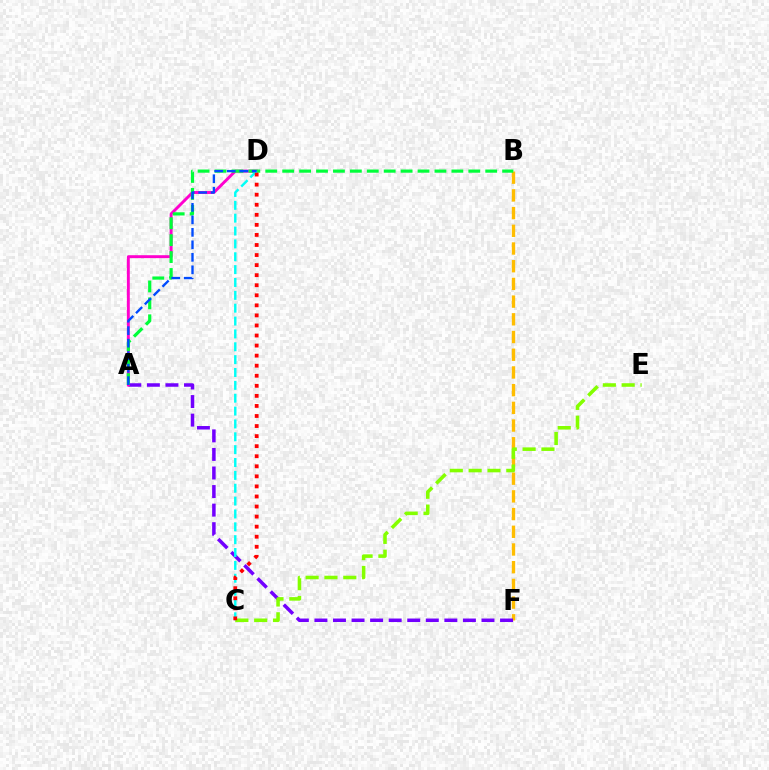{('B', 'F'): [{'color': '#ffbd00', 'line_style': 'dashed', 'thickness': 2.41}], ('A', 'F'): [{'color': '#7200ff', 'line_style': 'dashed', 'thickness': 2.52}], ('A', 'D'): [{'color': '#ff00cf', 'line_style': 'solid', 'thickness': 2.1}, {'color': '#004bff', 'line_style': 'dashed', 'thickness': 1.7}], ('A', 'B'): [{'color': '#00ff39', 'line_style': 'dashed', 'thickness': 2.3}], ('C', 'D'): [{'color': '#00fff6', 'line_style': 'dashed', 'thickness': 1.75}, {'color': '#ff0000', 'line_style': 'dotted', 'thickness': 2.73}], ('C', 'E'): [{'color': '#84ff00', 'line_style': 'dashed', 'thickness': 2.56}]}